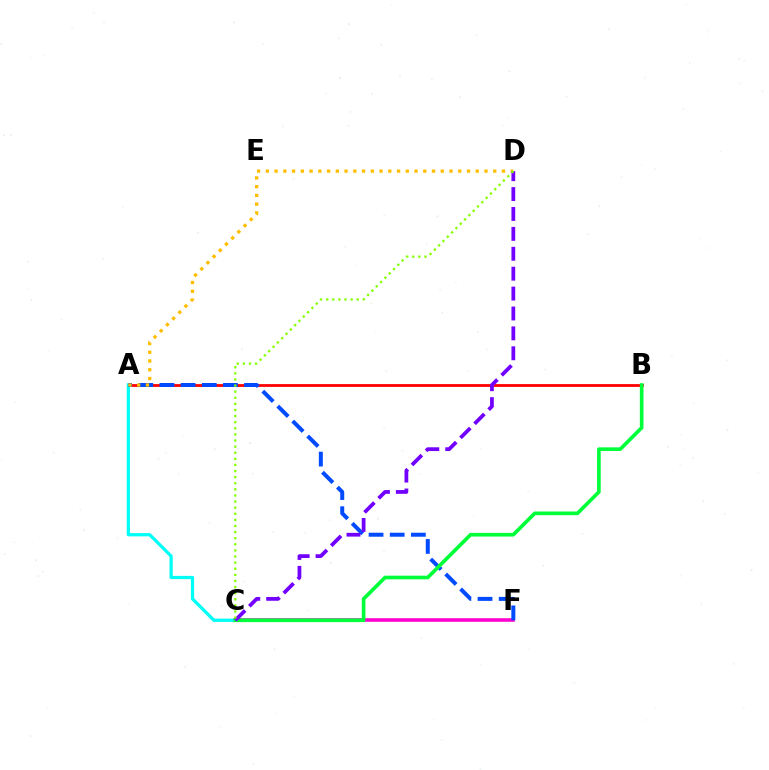{('C', 'F'): [{'color': '#ff00cf', 'line_style': 'solid', 'thickness': 2.57}], ('A', 'B'): [{'color': '#ff0000', 'line_style': 'solid', 'thickness': 2.0}], ('A', 'C'): [{'color': '#00fff6', 'line_style': 'solid', 'thickness': 2.33}], ('A', 'F'): [{'color': '#004bff', 'line_style': 'dashed', 'thickness': 2.87}], ('B', 'C'): [{'color': '#00ff39', 'line_style': 'solid', 'thickness': 2.63}], ('A', 'D'): [{'color': '#ffbd00', 'line_style': 'dotted', 'thickness': 2.38}], ('C', 'D'): [{'color': '#7200ff', 'line_style': 'dashed', 'thickness': 2.7}, {'color': '#84ff00', 'line_style': 'dotted', 'thickness': 1.66}]}